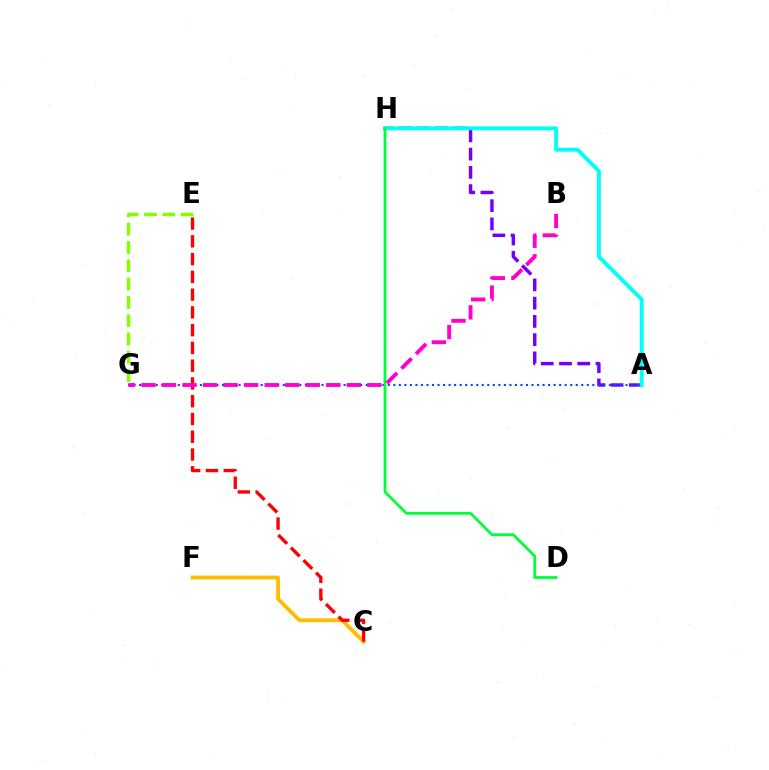{('A', 'H'): [{'color': '#7200ff', 'line_style': 'dashed', 'thickness': 2.48}, {'color': '#00fff6', 'line_style': 'solid', 'thickness': 2.82}], ('E', 'G'): [{'color': '#84ff00', 'line_style': 'dashed', 'thickness': 2.49}], ('A', 'G'): [{'color': '#004bff', 'line_style': 'dotted', 'thickness': 1.5}], ('C', 'F'): [{'color': '#ffbd00', 'line_style': 'solid', 'thickness': 2.77}], ('C', 'E'): [{'color': '#ff0000', 'line_style': 'dashed', 'thickness': 2.41}], ('D', 'H'): [{'color': '#00ff39', 'line_style': 'solid', 'thickness': 2.02}], ('B', 'G'): [{'color': '#ff00cf', 'line_style': 'dashed', 'thickness': 2.79}]}